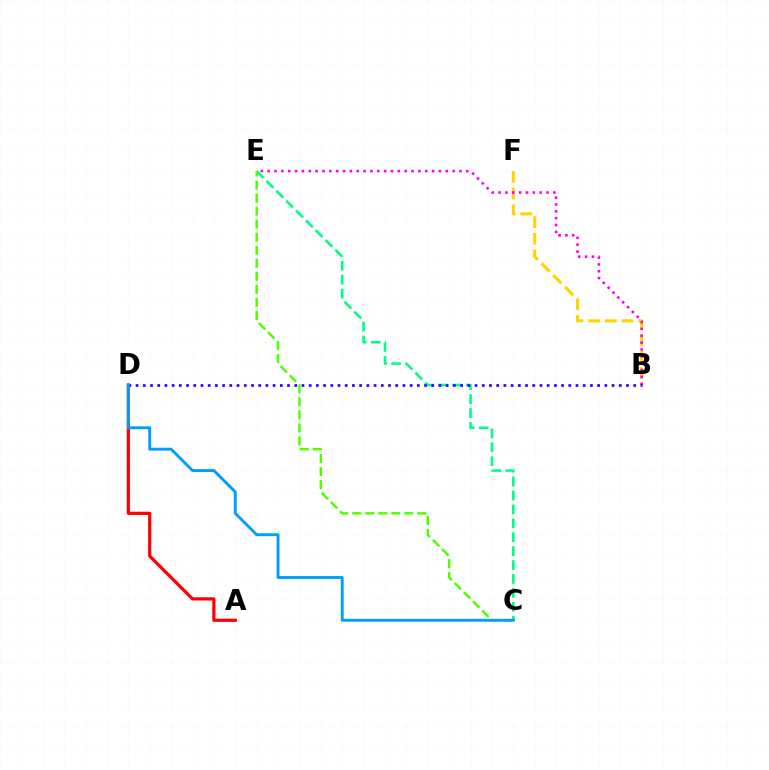{('A', 'D'): [{'color': '#ff0000', 'line_style': 'solid', 'thickness': 2.3}], ('B', 'F'): [{'color': '#ffd500', 'line_style': 'dashed', 'thickness': 2.26}], ('C', 'E'): [{'color': '#00ff86', 'line_style': 'dashed', 'thickness': 1.89}, {'color': '#4fff00', 'line_style': 'dashed', 'thickness': 1.77}], ('B', 'E'): [{'color': '#ff00ed', 'line_style': 'dotted', 'thickness': 1.86}], ('B', 'D'): [{'color': '#3700ff', 'line_style': 'dotted', 'thickness': 1.96}], ('C', 'D'): [{'color': '#009eff', 'line_style': 'solid', 'thickness': 2.08}]}